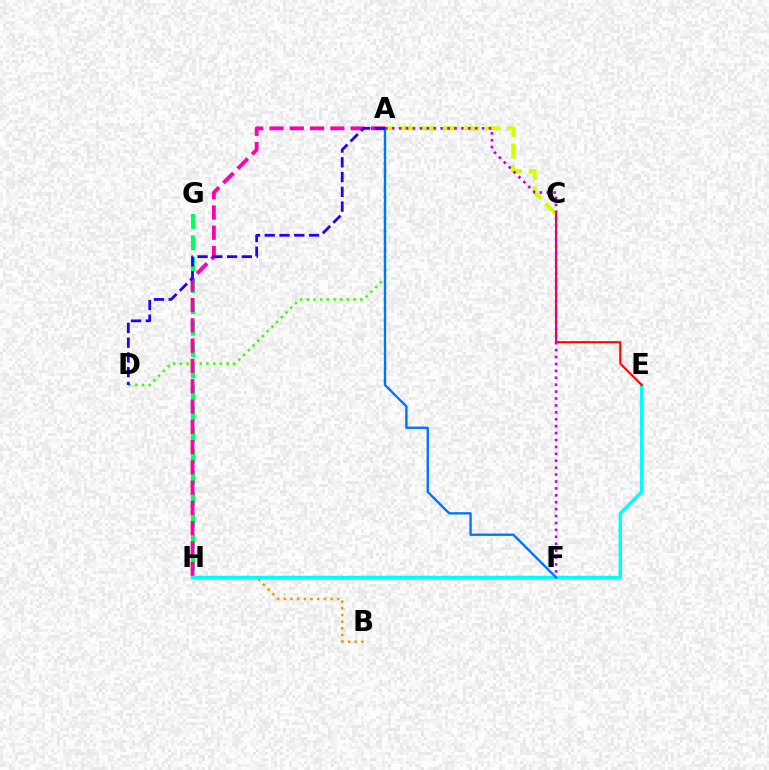{('G', 'H'): [{'color': '#00ff5c', 'line_style': 'dashed', 'thickness': 2.9}], ('B', 'H'): [{'color': '#ff9400', 'line_style': 'dotted', 'thickness': 1.82}], ('A', 'D'): [{'color': '#3dff00', 'line_style': 'dotted', 'thickness': 1.81}, {'color': '#2500ff', 'line_style': 'dashed', 'thickness': 2.01}], ('A', 'C'): [{'color': '#d1ff00', 'line_style': 'dashed', 'thickness': 2.91}], ('E', 'H'): [{'color': '#00fff6', 'line_style': 'solid', 'thickness': 2.5}], ('C', 'E'): [{'color': '#ff0000', 'line_style': 'solid', 'thickness': 1.51}], ('A', 'H'): [{'color': '#ff00ac', 'line_style': 'dashed', 'thickness': 2.76}], ('A', 'F'): [{'color': '#0074ff', 'line_style': 'solid', 'thickness': 1.7}, {'color': '#b900ff', 'line_style': 'dotted', 'thickness': 1.88}]}